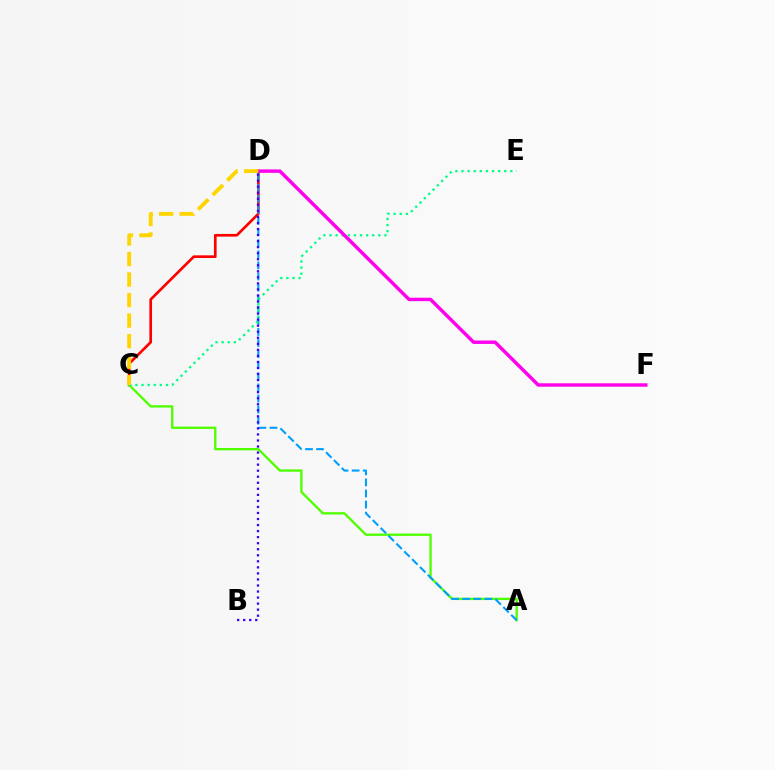{('C', 'D'): [{'color': '#ff0000', 'line_style': 'solid', 'thickness': 1.92}, {'color': '#ffd500', 'line_style': 'dashed', 'thickness': 2.79}], ('A', 'C'): [{'color': '#4fff00', 'line_style': 'solid', 'thickness': 1.68}], ('A', 'D'): [{'color': '#009eff', 'line_style': 'dashed', 'thickness': 1.51}], ('C', 'E'): [{'color': '#00ff86', 'line_style': 'dotted', 'thickness': 1.66}], ('B', 'D'): [{'color': '#3700ff', 'line_style': 'dotted', 'thickness': 1.64}], ('D', 'F'): [{'color': '#ff00ed', 'line_style': 'solid', 'thickness': 2.47}]}